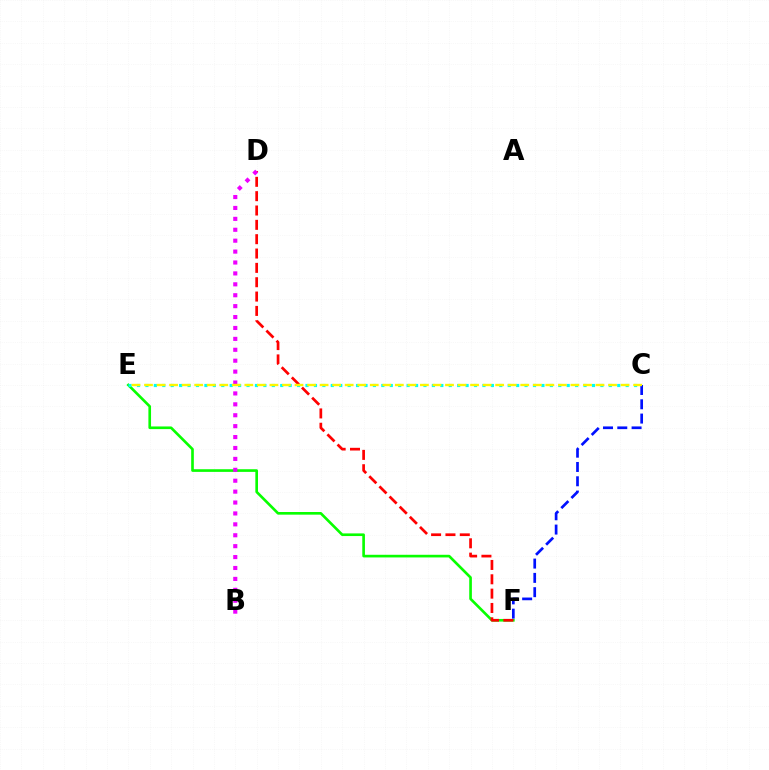{('E', 'F'): [{'color': '#08ff00', 'line_style': 'solid', 'thickness': 1.91}], ('C', 'E'): [{'color': '#00fff6', 'line_style': 'dotted', 'thickness': 2.29}, {'color': '#fcf500', 'line_style': 'dashed', 'thickness': 1.7}], ('D', 'F'): [{'color': '#ff0000', 'line_style': 'dashed', 'thickness': 1.95}], ('B', 'D'): [{'color': '#ee00ff', 'line_style': 'dotted', 'thickness': 2.96}], ('C', 'F'): [{'color': '#0010ff', 'line_style': 'dashed', 'thickness': 1.94}]}